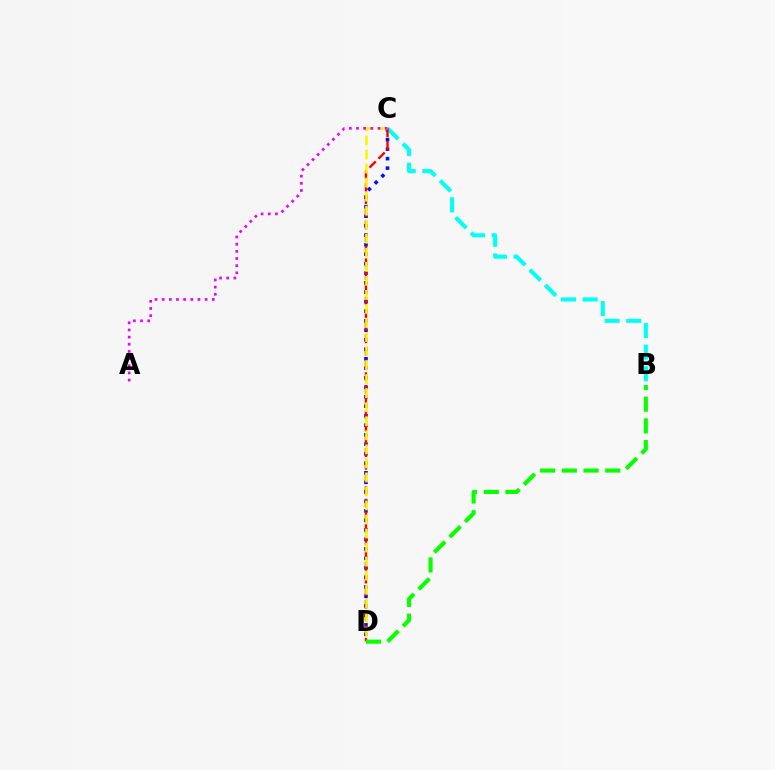{('C', 'D'): [{'color': '#0010ff', 'line_style': 'dotted', 'thickness': 2.58}, {'color': '#ff0000', 'line_style': 'dashed', 'thickness': 1.72}, {'color': '#fcf500', 'line_style': 'dashed', 'thickness': 1.91}], ('B', 'C'): [{'color': '#00fff6', 'line_style': 'dashed', 'thickness': 2.94}], ('A', 'C'): [{'color': '#ee00ff', 'line_style': 'dotted', 'thickness': 1.95}], ('B', 'D'): [{'color': '#08ff00', 'line_style': 'dashed', 'thickness': 2.95}]}